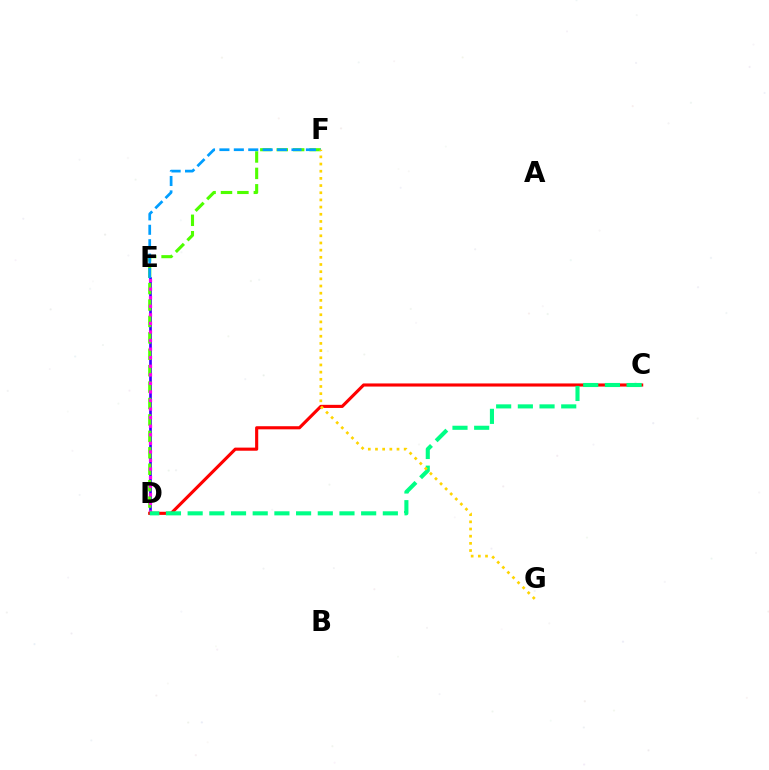{('D', 'E'): [{'color': '#3700ff', 'line_style': 'solid', 'thickness': 1.92}, {'color': '#ff00ed', 'line_style': 'dotted', 'thickness': 2.33}], ('D', 'F'): [{'color': '#4fff00', 'line_style': 'dashed', 'thickness': 2.23}], ('C', 'D'): [{'color': '#ff0000', 'line_style': 'solid', 'thickness': 2.24}, {'color': '#00ff86', 'line_style': 'dashed', 'thickness': 2.95}], ('E', 'F'): [{'color': '#009eff', 'line_style': 'dashed', 'thickness': 1.96}], ('F', 'G'): [{'color': '#ffd500', 'line_style': 'dotted', 'thickness': 1.95}]}